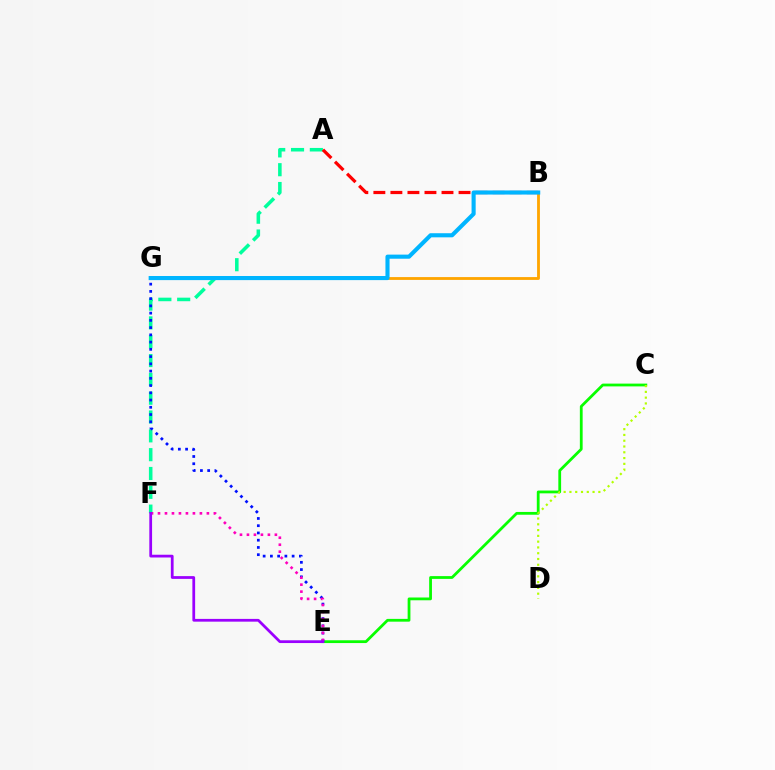{('A', 'F'): [{'color': '#00ff9d', 'line_style': 'dashed', 'thickness': 2.56}], ('C', 'E'): [{'color': '#08ff00', 'line_style': 'solid', 'thickness': 2.0}], ('A', 'B'): [{'color': '#ff0000', 'line_style': 'dashed', 'thickness': 2.31}], ('E', 'G'): [{'color': '#0010ff', 'line_style': 'dotted', 'thickness': 1.97}], ('E', 'F'): [{'color': '#ff00bd', 'line_style': 'dotted', 'thickness': 1.9}, {'color': '#9b00ff', 'line_style': 'solid', 'thickness': 1.98}], ('B', 'G'): [{'color': '#ffa500', 'line_style': 'solid', 'thickness': 2.04}, {'color': '#00b5ff', 'line_style': 'solid', 'thickness': 2.96}], ('C', 'D'): [{'color': '#b3ff00', 'line_style': 'dotted', 'thickness': 1.57}]}